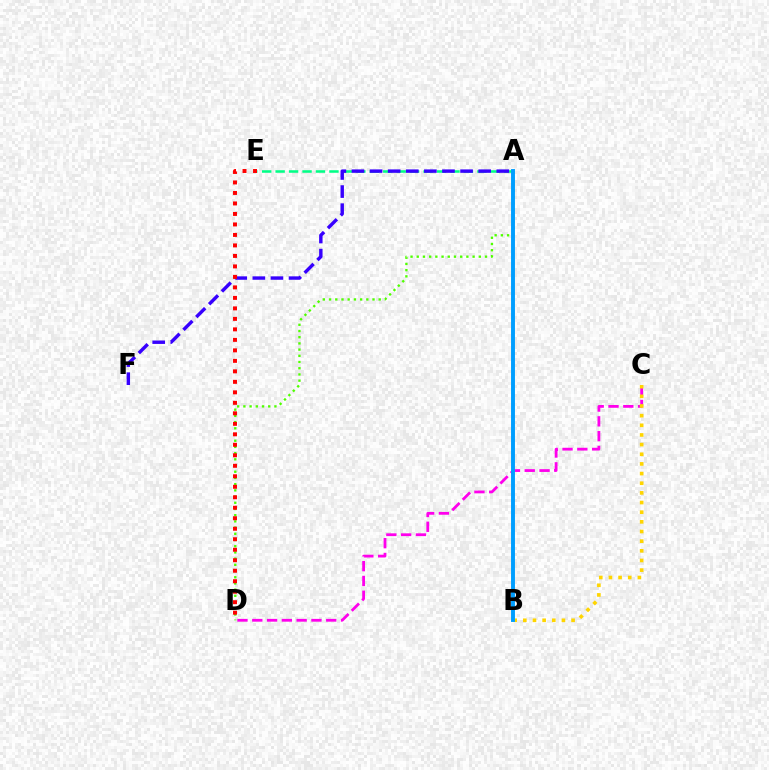{('A', 'E'): [{'color': '#00ff86', 'line_style': 'dashed', 'thickness': 1.83}], ('C', 'D'): [{'color': '#ff00ed', 'line_style': 'dashed', 'thickness': 2.01}], ('A', 'F'): [{'color': '#3700ff', 'line_style': 'dashed', 'thickness': 2.46}], ('B', 'C'): [{'color': '#ffd500', 'line_style': 'dotted', 'thickness': 2.62}], ('A', 'D'): [{'color': '#4fff00', 'line_style': 'dotted', 'thickness': 1.69}], ('D', 'E'): [{'color': '#ff0000', 'line_style': 'dotted', 'thickness': 2.85}], ('A', 'B'): [{'color': '#009eff', 'line_style': 'solid', 'thickness': 2.82}]}